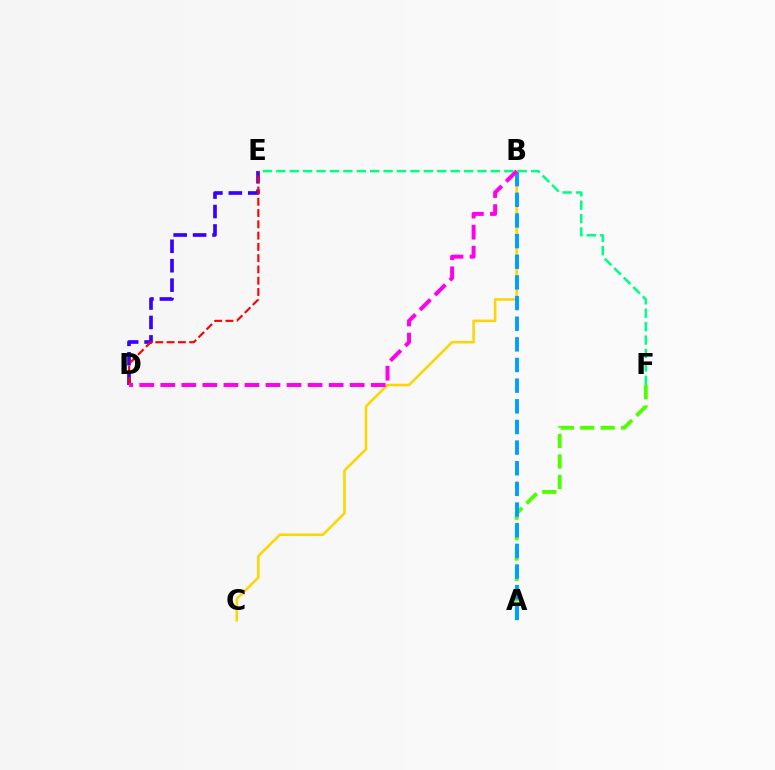{('B', 'C'): [{'color': '#ffd500', 'line_style': 'solid', 'thickness': 1.83}], ('D', 'E'): [{'color': '#3700ff', 'line_style': 'dashed', 'thickness': 2.64}, {'color': '#ff0000', 'line_style': 'dashed', 'thickness': 1.53}], ('A', 'F'): [{'color': '#4fff00', 'line_style': 'dashed', 'thickness': 2.77}], ('A', 'B'): [{'color': '#009eff', 'line_style': 'dashed', 'thickness': 2.81}], ('E', 'F'): [{'color': '#00ff86', 'line_style': 'dashed', 'thickness': 1.82}], ('B', 'D'): [{'color': '#ff00ed', 'line_style': 'dashed', 'thickness': 2.86}]}